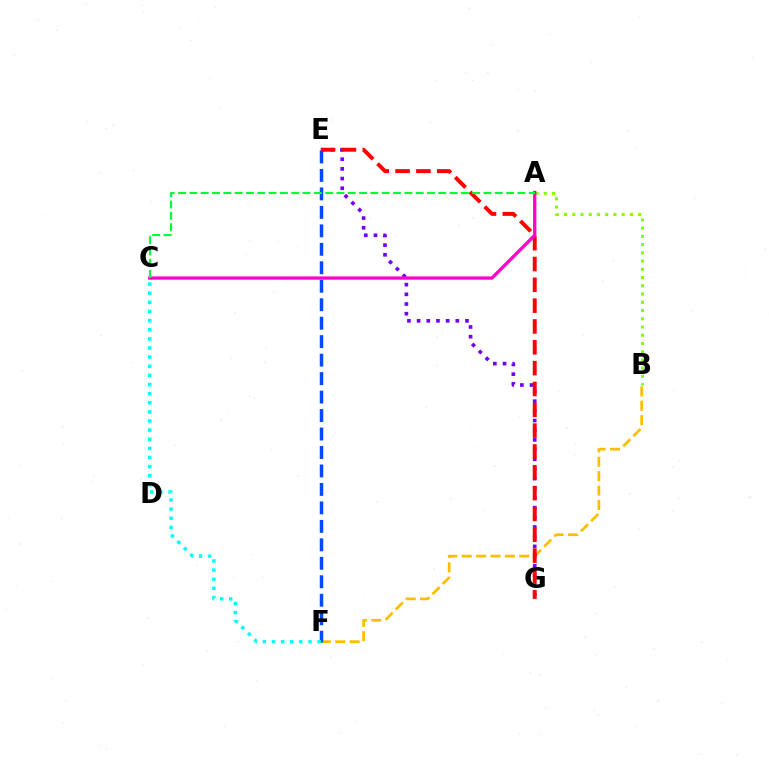{('B', 'F'): [{'color': '#ffbd00', 'line_style': 'dashed', 'thickness': 1.95}], ('E', 'G'): [{'color': '#7200ff', 'line_style': 'dotted', 'thickness': 2.63}, {'color': '#ff0000', 'line_style': 'dashed', 'thickness': 2.83}], ('A', 'B'): [{'color': '#84ff00', 'line_style': 'dotted', 'thickness': 2.24}], ('E', 'F'): [{'color': '#004bff', 'line_style': 'dashed', 'thickness': 2.51}], ('A', 'C'): [{'color': '#ff00cf', 'line_style': 'solid', 'thickness': 2.36}, {'color': '#00ff39', 'line_style': 'dashed', 'thickness': 1.54}], ('C', 'F'): [{'color': '#00fff6', 'line_style': 'dotted', 'thickness': 2.48}]}